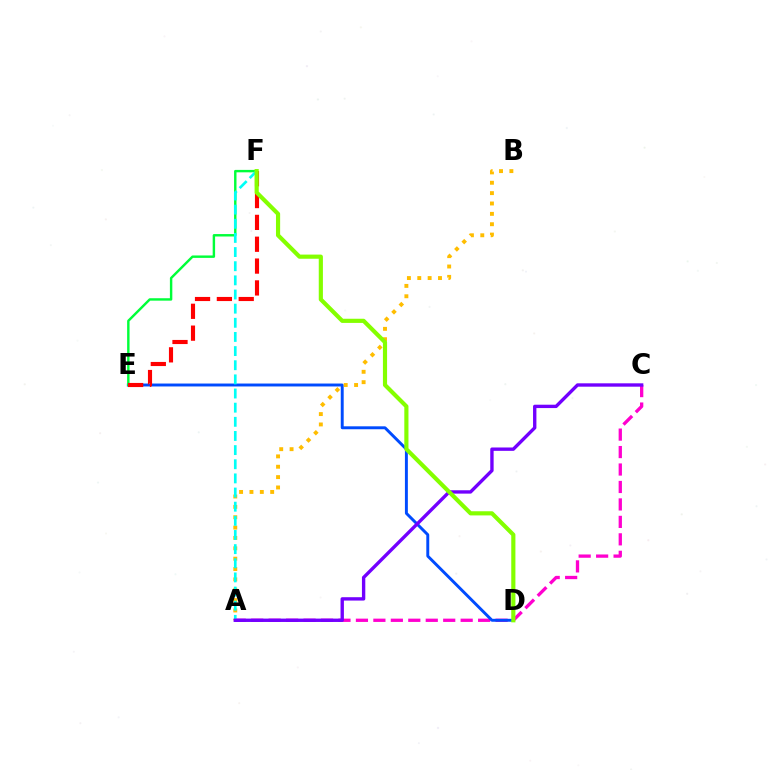{('A', 'C'): [{'color': '#ff00cf', 'line_style': 'dashed', 'thickness': 2.37}, {'color': '#7200ff', 'line_style': 'solid', 'thickness': 2.42}], ('D', 'E'): [{'color': '#004bff', 'line_style': 'solid', 'thickness': 2.11}], ('E', 'F'): [{'color': '#00ff39', 'line_style': 'solid', 'thickness': 1.75}, {'color': '#ff0000', 'line_style': 'dashed', 'thickness': 2.97}], ('A', 'B'): [{'color': '#ffbd00', 'line_style': 'dotted', 'thickness': 2.82}], ('A', 'F'): [{'color': '#00fff6', 'line_style': 'dashed', 'thickness': 1.92}], ('D', 'F'): [{'color': '#84ff00', 'line_style': 'solid', 'thickness': 2.99}]}